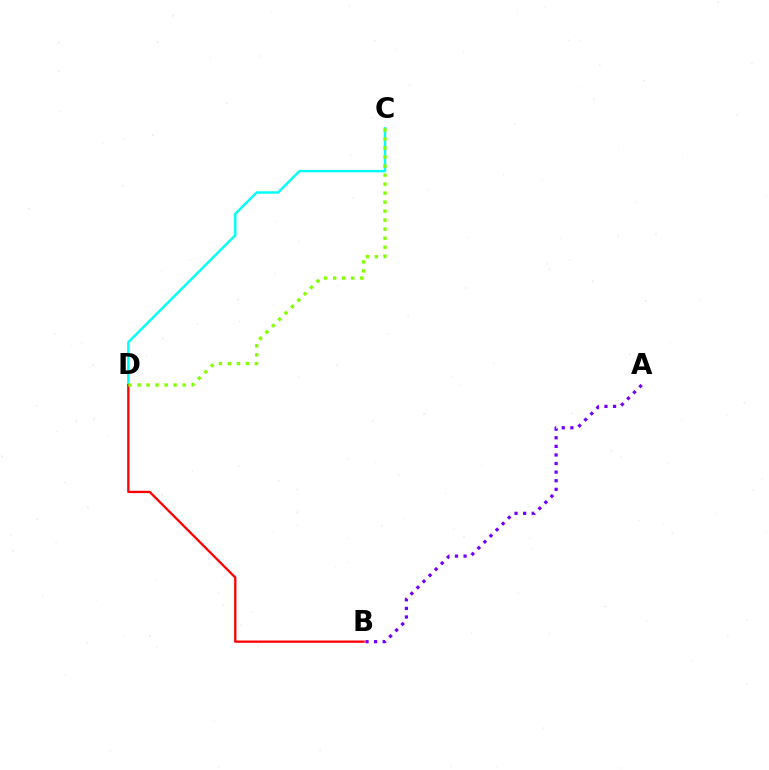{('C', 'D'): [{'color': '#00fff6', 'line_style': 'solid', 'thickness': 1.74}, {'color': '#84ff00', 'line_style': 'dotted', 'thickness': 2.45}], ('B', 'D'): [{'color': '#ff0000', 'line_style': 'solid', 'thickness': 1.66}], ('A', 'B'): [{'color': '#7200ff', 'line_style': 'dotted', 'thickness': 2.33}]}